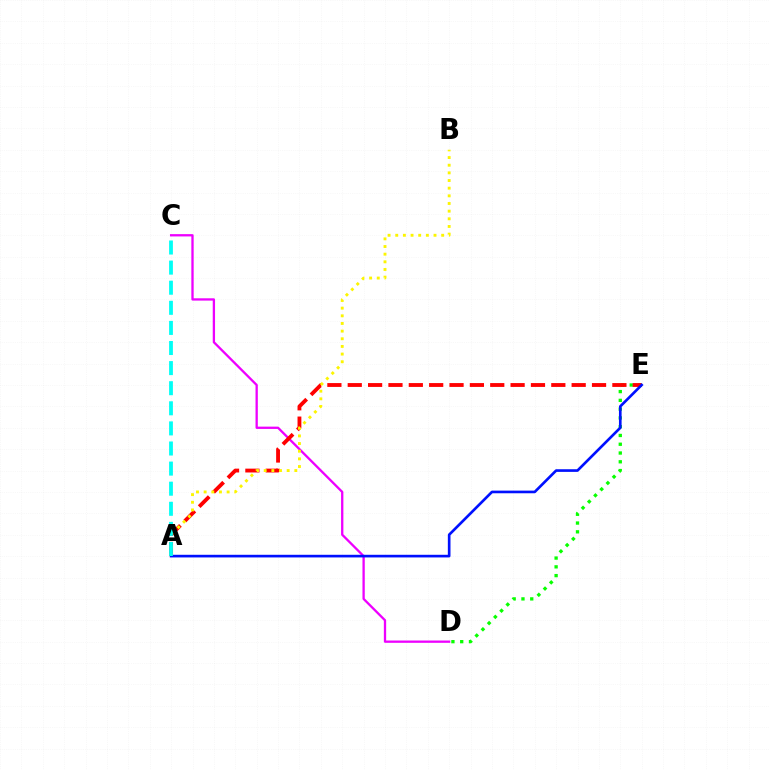{('C', 'D'): [{'color': '#ee00ff', 'line_style': 'solid', 'thickness': 1.66}], ('D', 'E'): [{'color': '#08ff00', 'line_style': 'dotted', 'thickness': 2.38}], ('A', 'E'): [{'color': '#ff0000', 'line_style': 'dashed', 'thickness': 2.77}, {'color': '#0010ff', 'line_style': 'solid', 'thickness': 1.91}], ('A', 'B'): [{'color': '#fcf500', 'line_style': 'dotted', 'thickness': 2.08}], ('A', 'C'): [{'color': '#00fff6', 'line_style': 'dashed', 'thickness': 2.73}]}